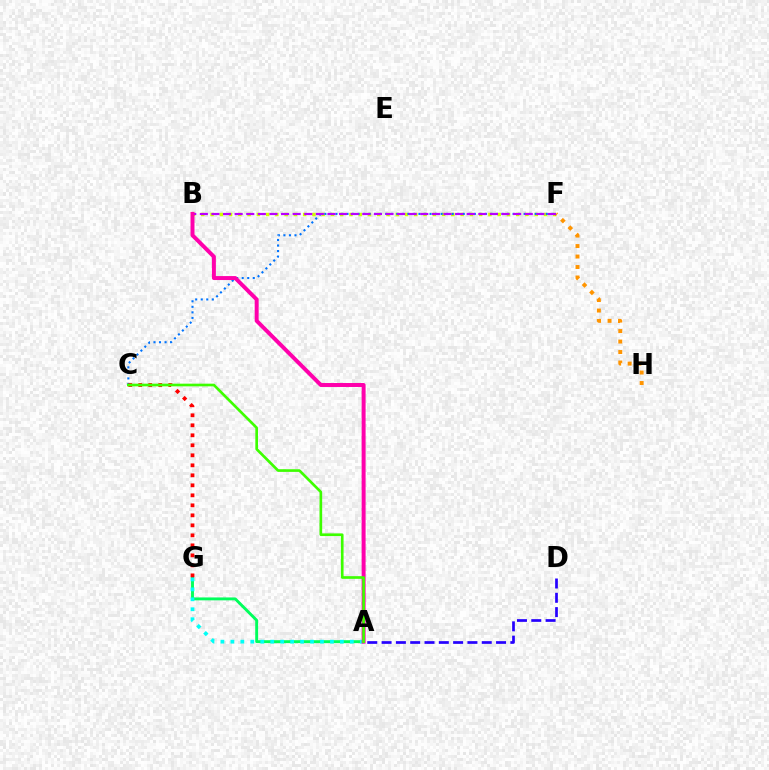{('B', 'F'): [{'color': '#d1ff00', 'line_style': 'dotted', 'thickness': 2.52}, {'color': '#b900ff', 'line_style': 'dashed', 'thickness': 1.58}], ('F', 'H'): [{'color': '#ff9400', 'line_style': 'dotted', 'thickness': 2.85}], ('C', 'F'): [{'color': '#0074ff', 'line_style': 'dotted', 'thickness': 1.5}], ('A', 'G'): [{'color': '#00ff5c', 'line_style': 'solid', 'thickness': 2.09}, {'color': '#00fff6', 'line_style': 'dotted', 'thickness': 2.71}], ('A', 'B'): [{'color': '#ff00ac', 'line_style': 'solid', 'thickness': 2.86}], ('A', 'D'): [{'color': '#2500ff', 'line_style': 'dashed', 'thickness': 1.94}], ('C', 'G'): [{'color': '#ff0000', 'line_style': 'dotted', 'thickness': 2.72}], ('A', 'C'): [{'color': '#3dff00', 'line_style': 'solid', 'thickness': 1.92}]}